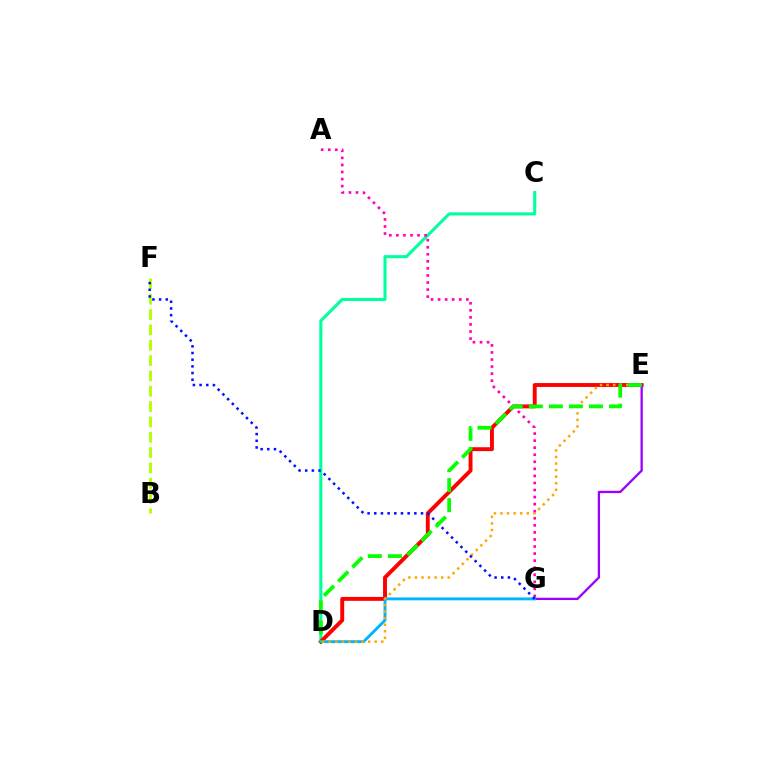{('C', 'D'): [{'color': '#00ff9d', 'line_style': 'solid', 'thickness': 2.22}], ('D', 'E'): [{'color': '#ff0000', 'line_style': 'solid', 'thickness': 2.81}, {'color': '#ffa500', 'line_style': 'dotted', 'thickness': 1.78}, {'color': '#08ff00', 'line_style': 'dashed', 'thickness': 2.72}], ('E', 'G'): [{'color': '#9b00ff', 'line_style': 'solid', 'thickness': 1.66}], ('A', 'G'): [{'color': '#ff00bd', 'line_style': 'dotted', 'thickness': 1.92}], ('B', 'F'): [{'color': '#b3ff00', 'line_style': 'dashed', 'thickness': 2.08}], ('D', 'G'): [{'color': '#00b5ff', 'line_style': 'solid', 'thickness': 2.08}], ('F', 'G'): [{'color': '#0010ff', 'line_style': 'dotted', 'thickness': 1.81}]}